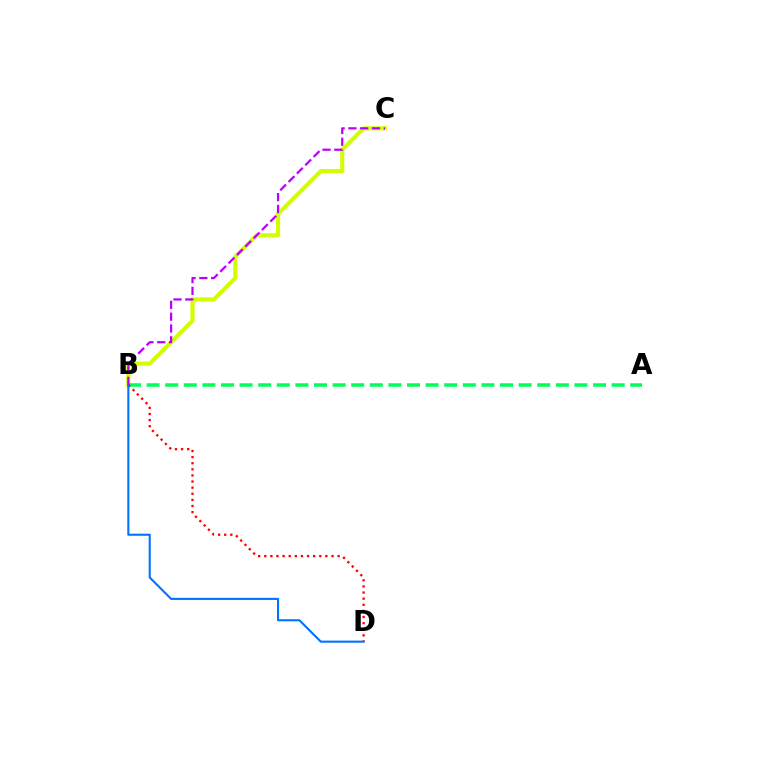{('B', 'C'): [{'color': '#d1ff00', 'line_style': 'solid', 'thickness': 2.97}, {'color': '#b900ff', 'line_style': 'dashed', 'thickness': 1.6}], ('A', 'B'): [{'color': '#00ff5c', 'line_style': 'dashed', 'thickness': 2.53}], ('B', 'D'): [{'color': '#ff0000', 'line_style': 'dotted', 'thickness': 1.66}, {'color': '#0074ff', 'line_style': 'solid', 'thickness': 1.51}]}